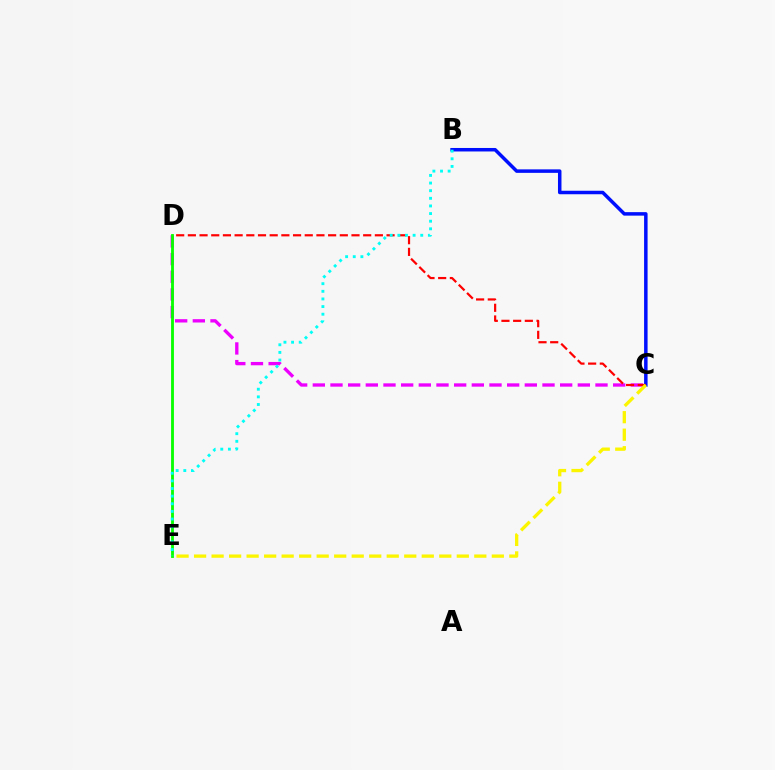{('C', 'D'): [{'color': '#ee00ff', 'line_style': 'dashed', 'thickness': 2.4}, {'color': '#ff0000', 'line_style': 'dashed', 'thickness': 1.59}], ('B', 'C'): [{'color': '#0010ff', 'line_style': 'solid', 'thickness': 2.52}], ('C', 'E'): [{'color': '#fcf500', 'line_style': 'dashed', 'thickness': 2.38}], ('D', 'E'): [{'color': '#08ff00', 'line_style': 'solid', 'thickness': 2.04}], ('B', 'E'): [{'color': '#00fff6', 'line_style': 'dotted', 'thickness': 2.07}]}